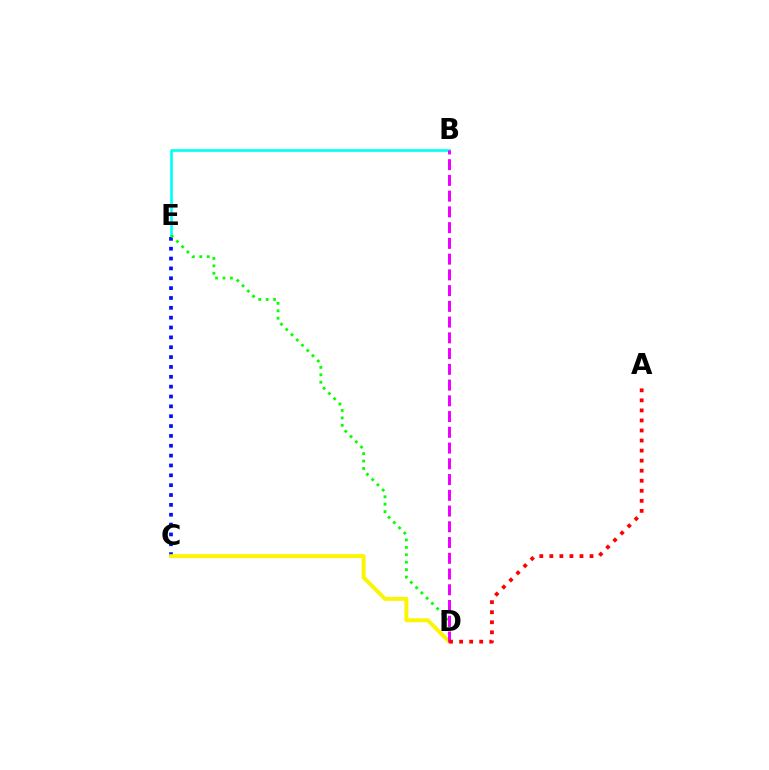{('C', 'E'): [{'color': '#0010ff', 'line_style': 'dotted', 'thickness': 2.68}], ('B', 'E'): [{'color': '#00fff6', 'line_style': 'solid', 'thickness': 1.93}], ('D', 'E'): [{'color': '#08ff00', 'line_style': 'dotted', 'thickness': 2.02}], ('C', 'D'): [{'color': '#fcf500', 'line_style': 'solid', 'thickness': 2.81}], ('B', 'D'): [{'color': '#ee00ff', 'line_style': 'dashed', 'thickness': 2.14}], ('A', 'D'): [{'color': '#ff0000', 'line_style': 'dotted', 'thickness': 2.73}]}